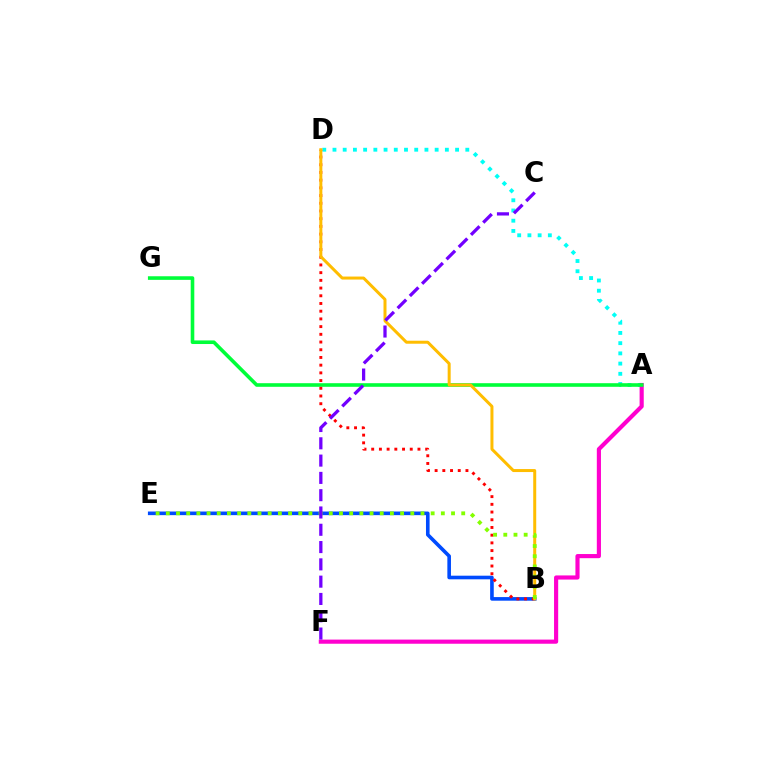{('A', 'D'): [{'color': '#00fff6', 'line_style': 'dotted', 'thickness': 2.78}], ('B', 'E'): [{'color': '#004bff', 'line_style': 'solid', 'thickness': 2.6}, {'color': '#84ff00', 'line_style': 'dotted', 'thickness': 2.77}], ('A', 'F'): [{'color': '#ff00cf', 'line_style': 'solid', 'thickness': 2.98}], ('A', 'G'): [{'color': '#00ff39', 'line_style': 'solid', 'thickness': 2.59}], ('B', 'D'): [{'color': '#ff0000', 'line_style': 'dotted', 'thickness': 2.09}, {'color': '#ffbd00', 'line_style': 'solid', 'thickness': 2.16}], ('C', 'F'): [{'color': '#7200ff', 'line_style': 'dashed', 'thickness': 2.35}]}